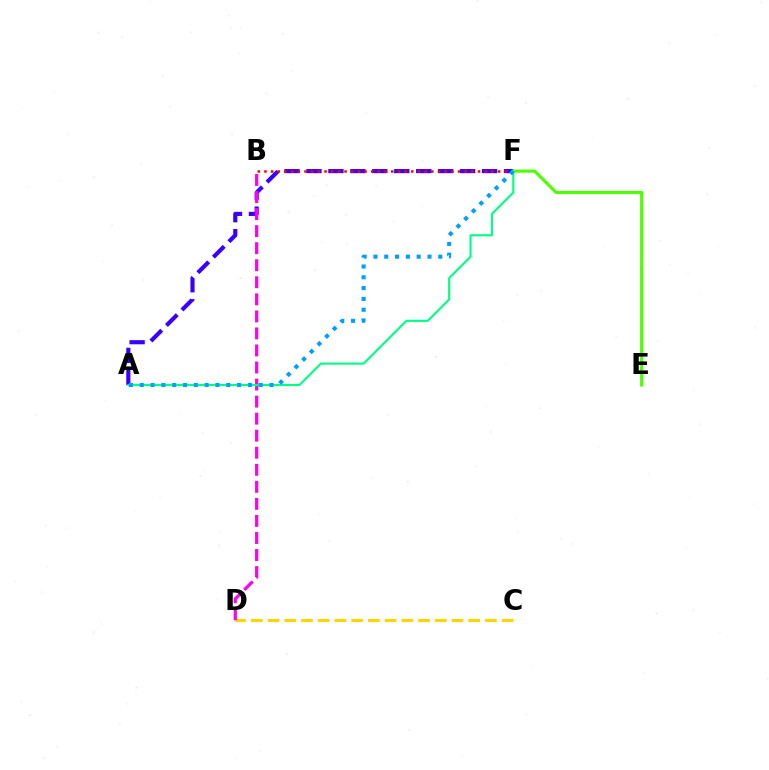{('C', 'D'): [{'color': '#ffd500', 'line_style': 'dashed', 'thickness': 2.27}], ('A', 'F'): [{'color': '#3700ff', 'line_style': 'dashed', 'thickness': 2.98}, {'color': '#00ff86', 'line_style': 'solid', 'thickness': 1.53}, {'color': '#009eff', 'line_style': 'dotted', 'thickness': 2.94}], ('B', 'D'): [{'color': '#ff00ed', 'line_style': 'dashed', 'thickness': 2.32}], ('B', 'F'): [{'color': '#ff0000', 'line_style': 'dotted', 'thickness': 1.81}], ('E', 'F'): [{'color': '#4fff00', 'line_style': 'solid', 'thickness': 2.28}]}